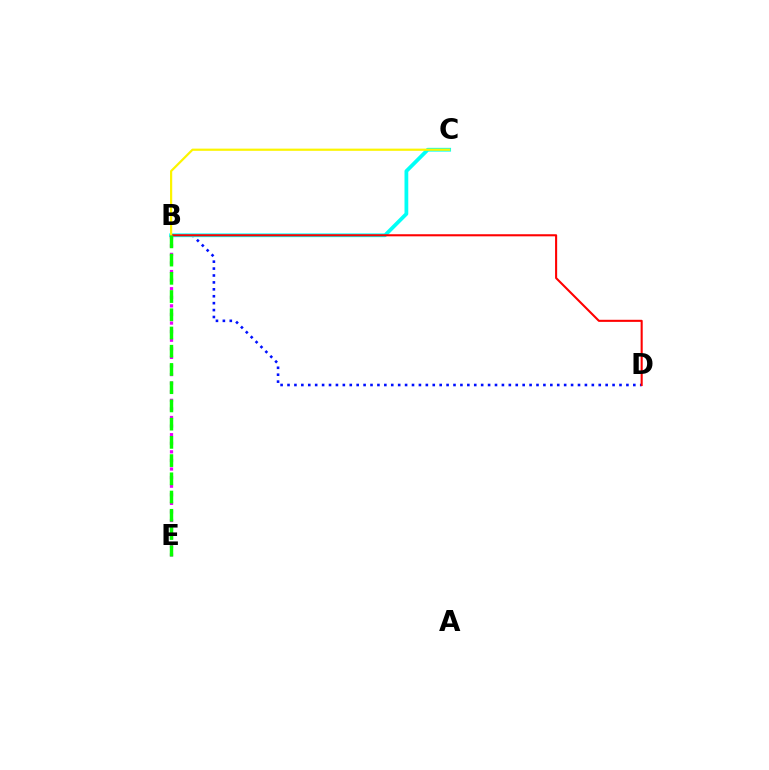{('B', 'D'): [{'color': '#0010ff', 'line_style': 'dotted', 'thickness': 1.88}, {'color': '#ff0000', 'line_style': 'solid', 'thickness': 1.5}], ('B', 'C'): [{'color': '#00fff6', 'line_style': 'solid', 'thickness': 2.71}, {'color': '#fcf500', 'line_style': 'solid', 'thickness': 1.59}], ('B', 'E'): [{'color': '#ee00ff', 'line_style': 'dotted', 'thickness': 2.33}, {'color': '#08ff00', 'line_style': 'dashed', 'thickness': 2.48}]}